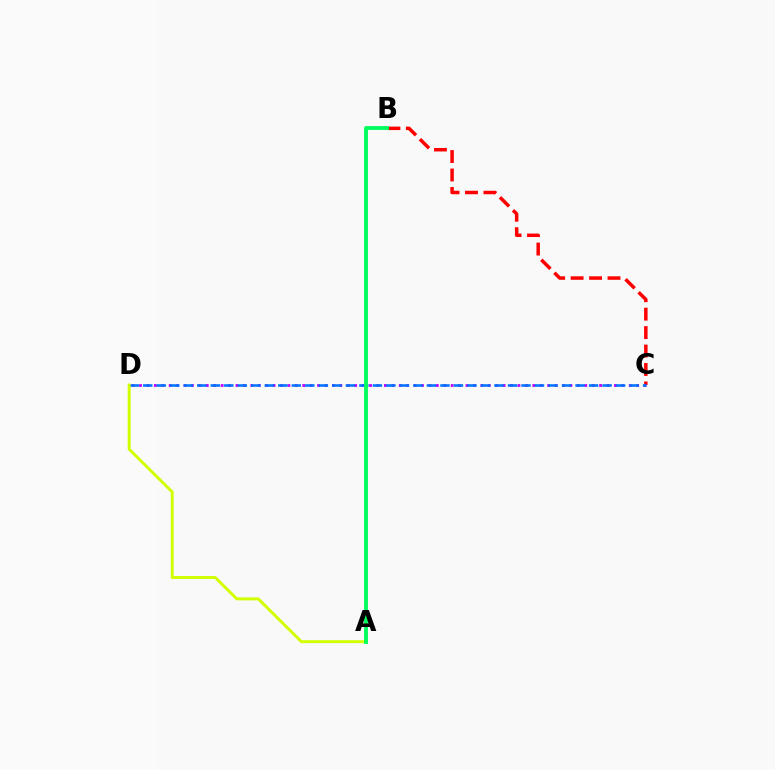{('B', 'C'): [{'color': '#ff0000', 'line_style': 'dashed', 'thickness': 2.51}], ('C', 'D'): [{'color': '#b900ff', 'line_style': 'dotted', 'thickness': 2.02}, {'color': '#0074ff', 'line_style': 'dashed', 'thickness': 1.84}], ('A', 'D'): [{'color': '#d1ff00', 'line_style': 'solid', 'thickness': 2.12}], ('A', 'B'): [{'color': '#00ff5c', 'line_style': 'solid', 'thickness': 2.76}]}